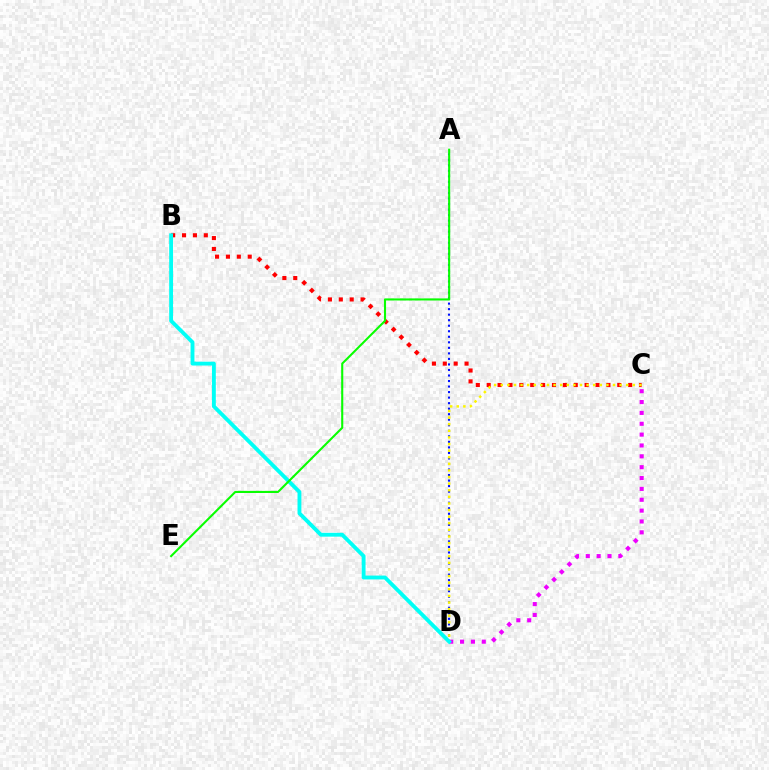{('A', 'D'): [{'color': '#0010ff', 'line_style': 'dotted', 'thickness': 1.5}], ('B', 'C'): [{'color': '#ff0000', 'line_style': 'dotted', 'thickness': 2.96}], ('C', 'D'): [{'color': '#fcf500', 'line_style': 'dotted', 'thickness': 1.79}, {'color': '#ee00ff', 'line_style': 'dotted', 'thickness': 2.95}], ('B', 'D'): [{'color': '#00fff6', 'line_style': 'solid', 'thickness': 2.77}], ('A', 'E'): [{'color': '#08ff00', 'line_style': 'solid', 'thickness': 1.51}]}